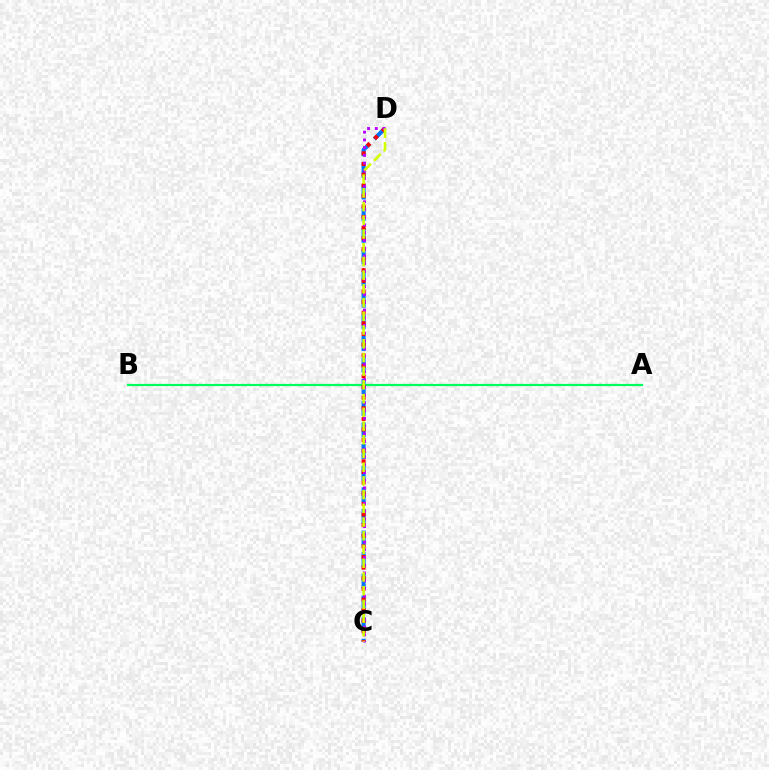{('C', 'D'): [{'color': '#0074ff', 'line_style': 'dashed', 'thickness': 2.94}, {'color': '#ff0000', 'line_style': 'dotted', 'thickness': 2.89}, {'color': '#b900ff', 'line_style': 'dotted', 'thickness': 2.1}, {'color': '#d1ff00', 'line_style': 'dashed', 'thickness': 1.86}], ('A', 'B'): [{'color': '#00ff5c', 'line_style': 'solid', 'thickness': 1.59}]}